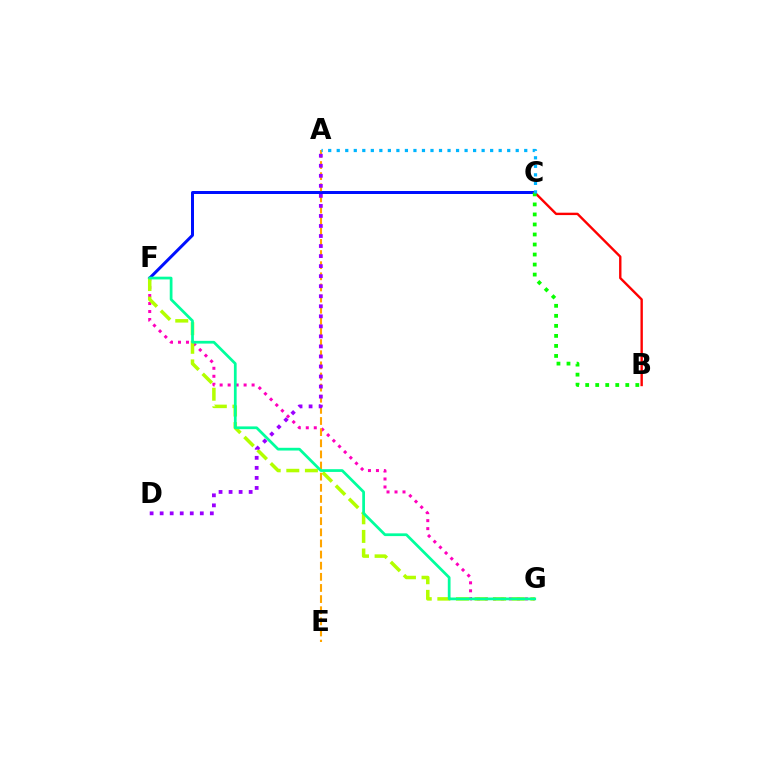{('F', 'G'): [{'color': '#ff00bd', 'line_style': 'dotted', 'thickness': 2.17}, {'color': '#b3ff00', 'line_style': 'dashed', 'thickness': 2.53}, {'color': '#00ff9d', 'line_style': 'solid', 'thickness': 1.98}], ('C', 'F'): [{'color': '#0010ff', 'line_style': 'solid', 'thickness': 2.16}], ('A', 'E'): [{'color': '#ffa500', 'line_style': 'dashed', 'thickness': 1.51}], ('B', 'C'): [{'color': '#ff0000', 'line_style': 'solid', 'thickness': 1.72}, {'color': '#08ff00', 'line_style': 'dotted', 'thickness': 2.72}], ('A', 'D'): [{'color': '#9b00ff', 'line_style': 'dotted', 'thickness': 2.73}], ('A', 'C'): [{'color': '#00b5ff', 'line_style': 'dotted', 'thickness': 2.32}]}